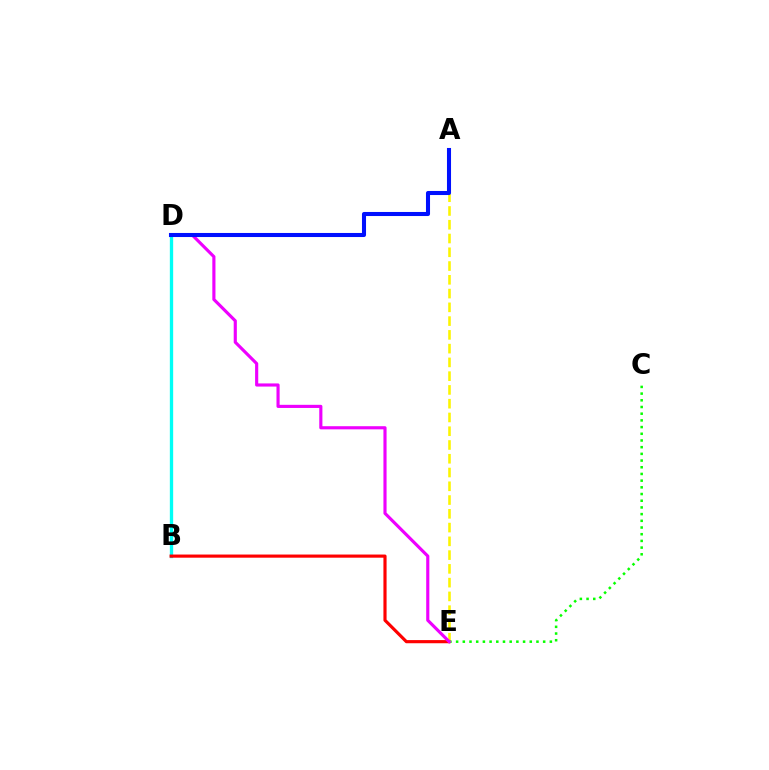{('B', 'D'): [{'color': '#00fff6', 'line_style': 'solid', 'thickness': 2.39}], ('B', 'E'): [{'color': '#ff0000', 'line_style': 'solid', 'thickness': 2.27}], ('A', 'E'): [{'color': '#fcf500', 'line_style': 'dashed', 'thickness': 1.87}], ('C', 'E'): [{'color': '#08ff00', 'line_style': 'dotted', 'thickness': 1.82}], ('D', 'E'): [{'color': '#ee00ff', 'line_style': 'solid', 'thickness': 2.26}], ('A', 'D'): [{'color': '#0010ff', 'line_style': 'solid', 'thickness': 2.93}]}